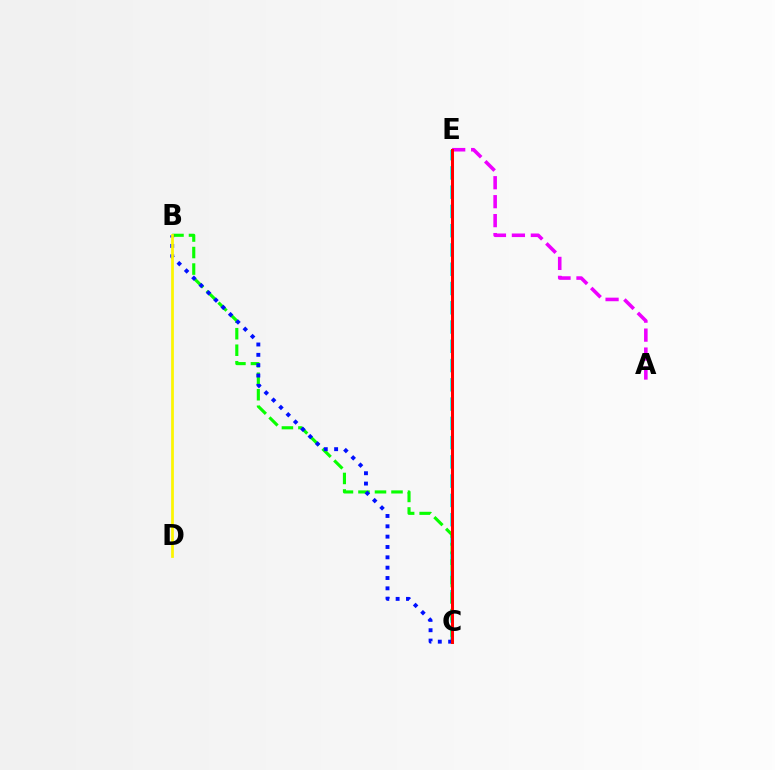{('C', 'E'): [{'color': '#00fff6', 'line_style': 'dashed', 'thickness': 2.62}, {'color': '#ff0000', 'line_style': 'solid', 'thickness': 2.18}], ('A', 'E'): [{'color': '#ee00ff', 'line_style': 'dashed', 'thickness': 2.58}], ('B', 'C'): [{'color': '#08ff00', 'line_style': 'dashed', 'thickness': 2.24}, {'color': '#0010ff', 'line_style': 'dotted', 'thickness': 2.81}], ('B', 'D'): [{'color': '#fcf500', 'line_style': 'solid', 'thickness': 1.97}]}